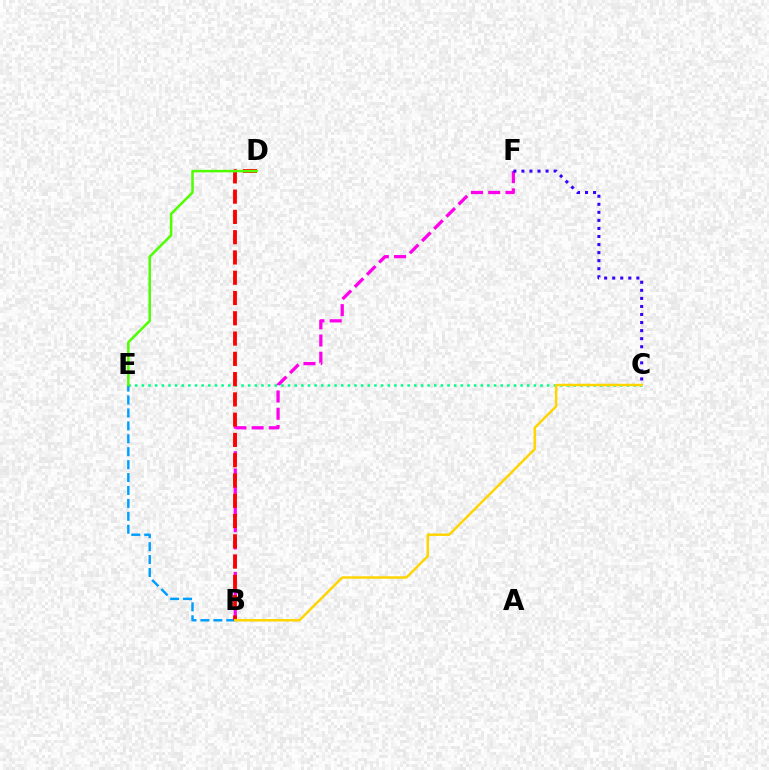{('B', 'F'): [{'color': '#ff00ed', 'line_style': 'dashed', 'thickness': 2.34}], ('C', 'E'): [{'color': '#00ff86', 'line_style': 'dotted', 'thickness': 1.81}], ('B', 'E'): [{'color': '#009eff', 'line_style': 'dashed', 'thickness': 1.76}], ('C', 'F'): [{'color': '#3700ff', 'line_style': 'dotted', 'thickness': 2.19}], ('B', 'D'): [{'color': '#ff0000', 'line_style': 'dashed', 'thickness': 2.75}], ('B', 'C'): [{'color': '#ffd500', 'line_style': 'solid', 'thickness': 1.77}], ('D', 'E'): [{'color': '#4fff00', 'line_style': 'solid', 'thickness': 1.81}]}